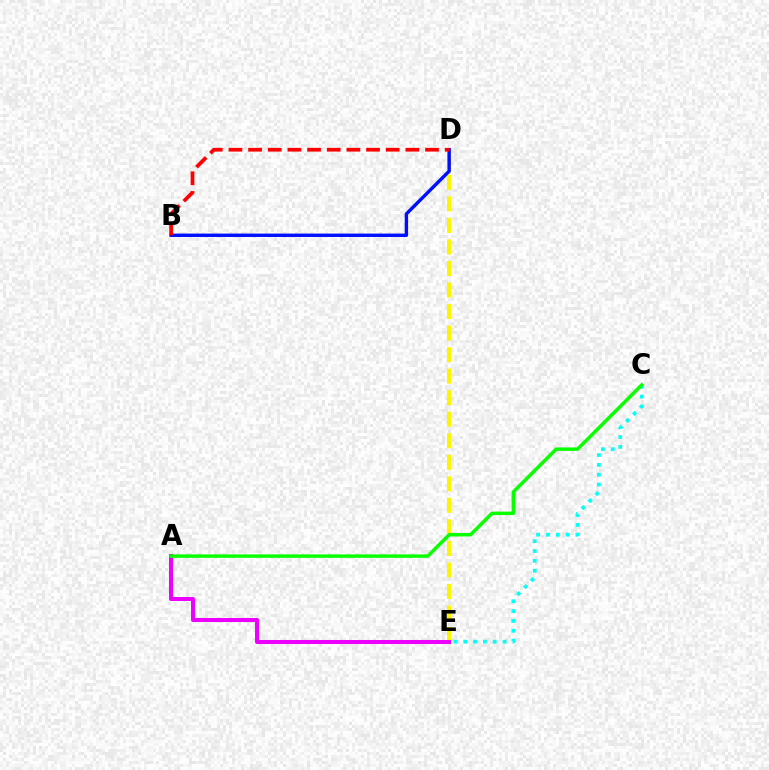{('D', 'E'): [{'color': '#fcf500', 'line_style': 'dashed', 'thickness': 2.92}], ('B', 'D'): [{'color': '#0010ff', 'line_style': 'solid', 'thickness': 2.44}, {'color': '#ff0000', 'line_style': 'dashed', 'thickness': 2.67}], ('C', 'E'): [{'color': '#00fff6', 'line_style': 'dotted', 'thickness': 2.67}], ('A', 'E'): [{'color': '#ee00ff', 'line_style': 'solid', 'thickness': 2.9}], ('A', 'C'): [{'color': '#08ff00', 'line_style': 'solid', 'thickness': 2.48}]}